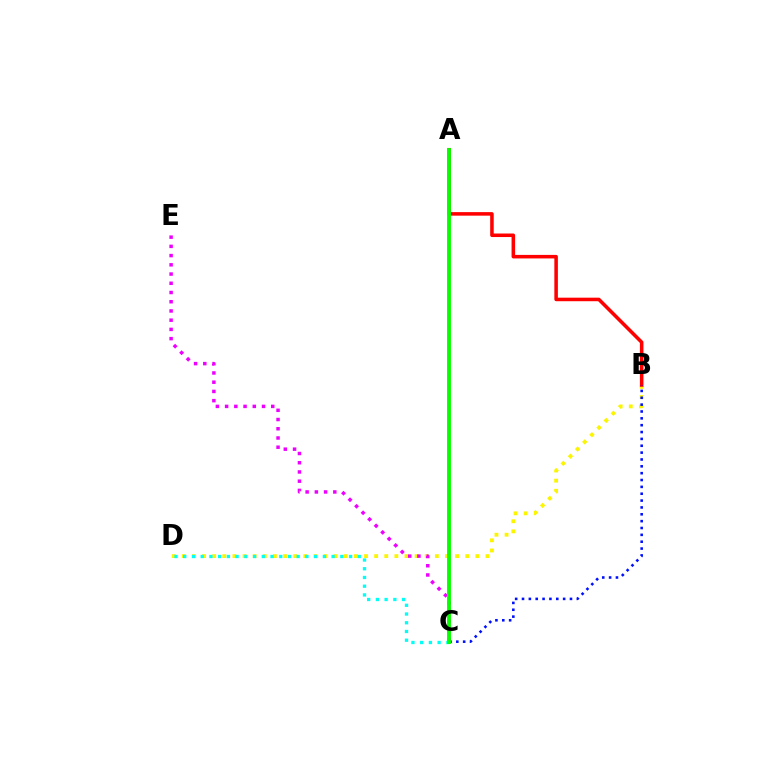{('B', 'D'): [{'color': '#fcf500', 'line_style': 'dotted', 'thickness': 2.75}], ('C', 'E'): [{'color': '#ee00ff', 'line_style': 'dotted', 'thickness': 2.51}], ('A', 'B'): [{'color': '#ff0000', 'line_style': 'solid', 'thickness': 2.55}], ('B', 'C'): [{'color': '#0010ff', 'line_style': 'dotted', 'thickness': 1.86}], ('C', 'D'): [{'color': '#00fff6', 'line_style': 'dotted', 'thickness': 2.37}], ('A', 'C'): [{'color': '#08ff00', 'line_style': 'solid', 'thickness': 2.8}]}